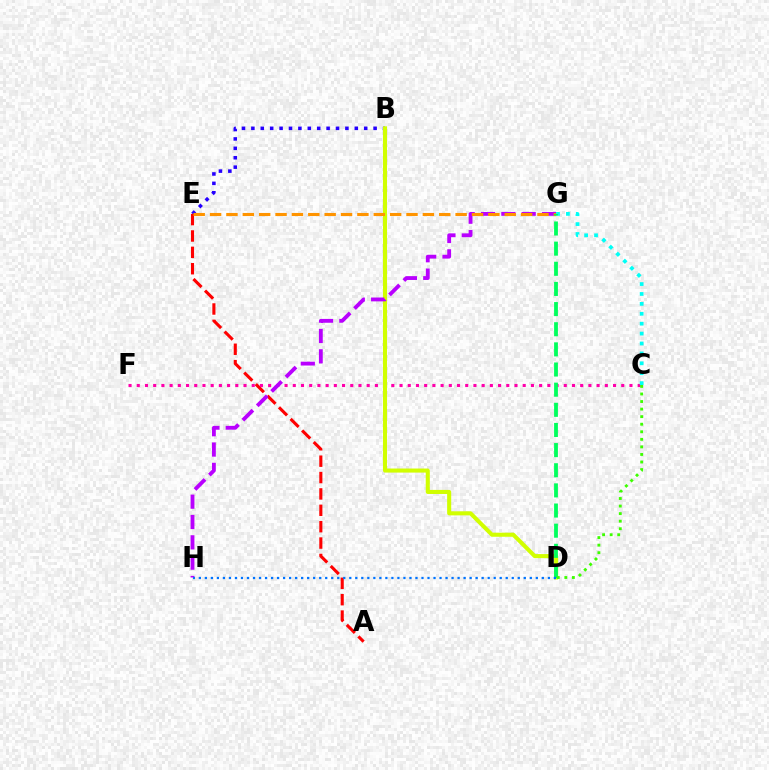{('B', 'E'): [{'color': '#2500ff', 'line_style': 'dotted', 'thickness': 2.55}], ('A', 'E'): [{'color': '#ff0000', 'line_style': 'dashed', 'thickness': 2.22}], ('C', 'F'): [{'color': '#ff00ac', 'line_style': 'dotted', 'thickness': 2.23}], ('B', 'D'): [{'color': '#d1ff00', 'line_style': 'solid', 'thickness': 2.93}], ('G', 'H'): [{'color': '#b900ff', 'line_style': 'dashed', 'thickness': 2.76}], ('E', 'G'): [{'color': '#ff9400', 'line_style': 'dashed', 'thickness': 2.22}], ('C', 'G'): [{'color': '#00fff6', 'line_style': 'dotted', 'thickness': 2.69}], ('D', 'G'): [{'color': '#00ff5c', 'line_style': 'dashed', 'thickness': 2.74}], ('C', 'D'): [{'color': '#3dff00', 'line_style': 'dotted', 'thickness': 2.05}], ('D', 'H'): [{'color': '#0074ff', 'line_style': 'dotted', 'thickness': 1.63}]}